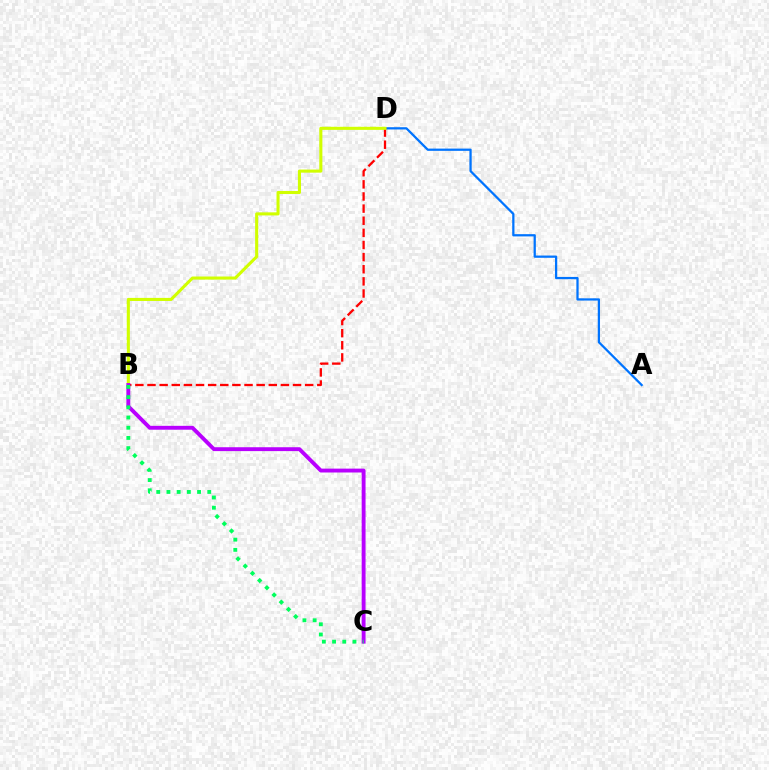{('A', 'D'): [{'color': '#0074ff', 'line_style': 'solid', 'thickness': 1.62}], ('B', 'D'): [{'color': '#ff0000', 'line_style': 'dashed', 'thickness': 1.65}, {'color': '#d1ff00', 'line_style': 'solid', 'thickness': 2.22}], ('B', 'C'): [{'color': '#b900ff', 'line_style': 'solid', 'thickness': 2.79}, {'color': '#00ff5c', 'line_style': 'dotted', 'thickness': 2.77}]}